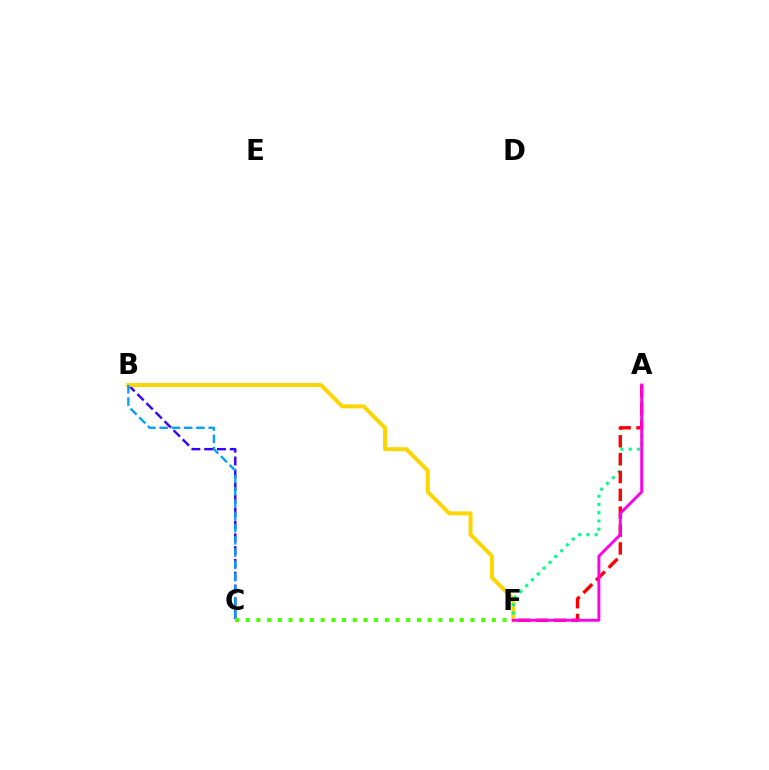{('B', 'C'): [{'color': '#3700ff', 'line_style': 'dashed', 'thickness': 1.74}, {'color': '#009eff', 'line_style': 'dashed', 'thickness': 1.67}], ('B', 'F'): [{'color': '#ffd500', 'line_style': 'solid', 'thickness': 2.85}], ('A', 'F'): [{'color': '#00ff86', 'line_style': 'dotted', 'thickness': 2.24}, {'color': '#ff0000', 'line_style': 'dashed', 'thickness': 2.43}, {'color': '#ff00ed', 'line_style': 'solid', 'thickness': 2.08}], ('C', 'F'): [{'color': '#4fff00', 'line_style': 'dotted', 'thickness': 2.91}]}